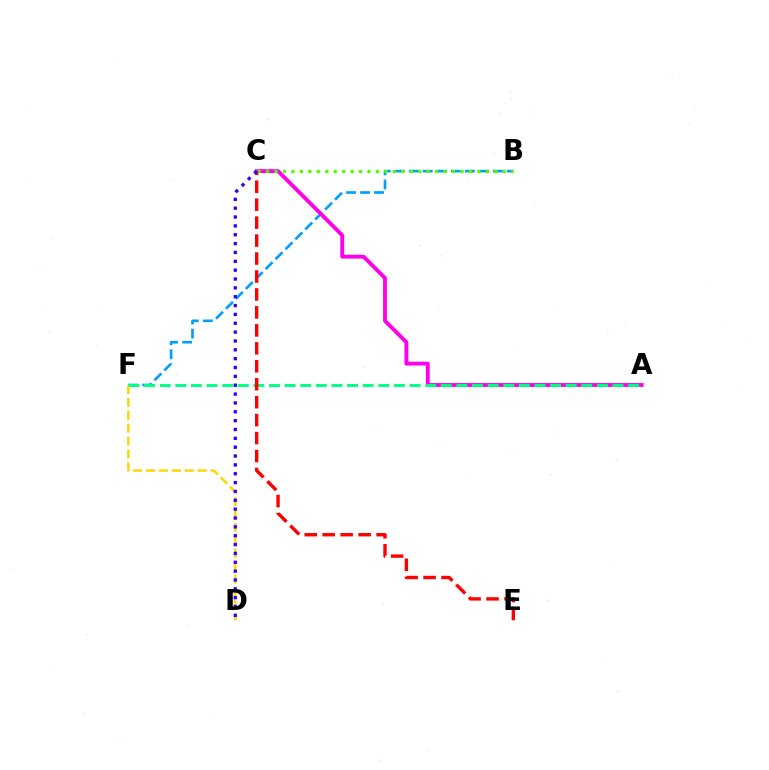{('B', 'F'): [{'color': '#009eff', 'line_style': 'dashed', 'thickness': 1.91}], ('A', 'C'): [{'color': '#ff00ed', 'line_style': 'solid', 'thickness': 2.78}], ('D', 'F'): [{'color': '#ffd500', 'line_style': 'dashed', 'thickness': 1.75}], ('A', 'F'): [{'color': '#00ff86', 'line_style': 'dashed', 'thickness': 2.12}], ('B', 'C'): [{'color': '#4fff00', 'line_style': 'dotted', 'thickness': 2.3}], ('C', 'E'): [{'color': '#ff0000', 'line_style': 'dashed', 'thickness': 2.44}], ('C', 'D'): [{'color': '#3700ff', 'line_style': 'dotted', 'thickness': 2.41}]}